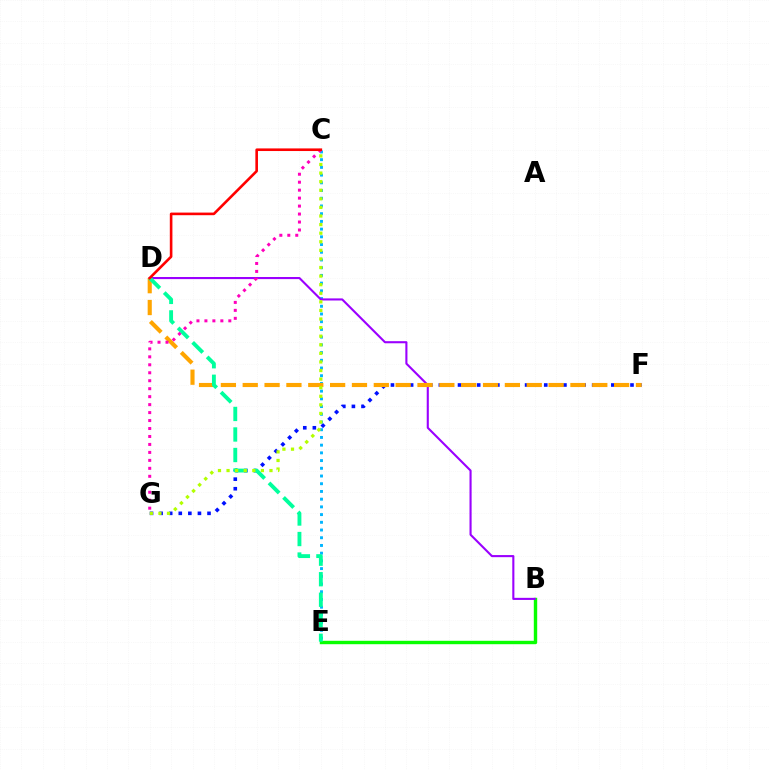{('F', 'G'): [{'color': '#0010ff', 'line_style': 'dotted', 'thickness': 2.6}], ('C', 'E'): [{'color': '#00b5ff', 'line_style': 'dotted', 'thickness': 2.1}], ('B', 'E'): [{'color': '#08ff00', 'line_style': 'solid', 'thickness': 2.45}], ('B', 'D'): [{'color': '#9b00ff', 'line_style': 'solid', 'thickness': 1.51}], ('D', 'F'): [{'color': '#ffa500', 'line_style': 'dashed', 'thickness': 2.97}], ('D', 'E'): [{'color': '#00ff9d', 'line_style': 'dashed', 'thickness': 2.79}], ('C', 'G'): [{'color': '#b3ff00', 'line_style': 'dotted', 'thickness': 2.33}, {'color': '#ff00bd', 'line_style': 'dotted', 'thickness': 2.16}], ('C', 'D'): [{'color': '#ff0000', 'line_style': 'solid', 'thickness': 1.88}]}